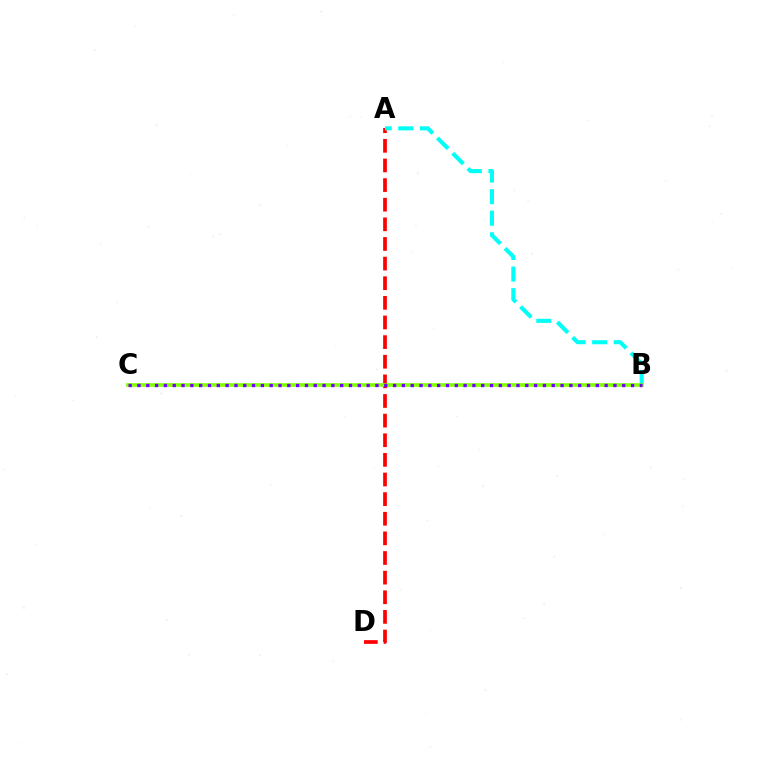{('A', 'D'): [{'color': '#ff0000', 'line_style': 'dashed', 'thickness': 2.67}], ('A', 'B'): [{'color': '#00fff6', 'line_style': 'dashed', 'thickness': 2.93}], ('B', 'C'): [{'color': '#84ff00', 'line_style': 'solid', 'thickness': 2.64}, {'color': '#7200ff', 'line_style': 'dotted', 'thickness': 2.39}]}